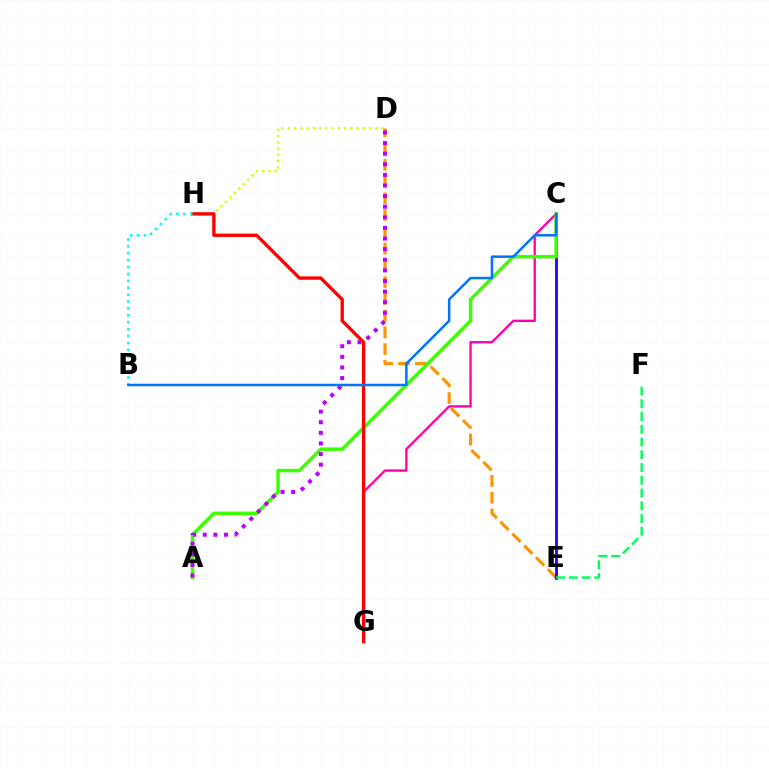{('D', 'H'): [{'color': '#d1ff00', 'line_style': 'dotted', 'thickness': 1.69}], ('C', 'G'): [{'color': '#ff00ac', 'line_style': 'solid', 'thickness': 1.69}], ('D', 'E'): [{'color': '#ff9400', 'line_style': 'dashed', 'thickness': 2.28}], ('C', 'E'): [{'color': '#2500ff', 'line_style': 'solid', 'thickness': 2.01}], ('A', 'C'): [{'color': '#3dff00', 'line_style': 'solid', 'thickness': 2.49}], ('E', 'F'): [{'color': '#00ff5c', 'line_style': 'dashed', 'thickness': 1.73}], ('A', 'D'): [{'color': '#b900ff', 'line_style': 'dotted', 'thickness': 2.88}], ('G', 'H'): [{'color': '#ff0000', 'line_style': 'solid', 'thickness': 2.41}], ('B', 'H'): [{'color': '#00fff6', 'line_style': 'dotted', 'thickness': 1.87}], ('B', 'C'): [{'color': '#0074ff', 'line_style': 'solid', 'thickness': 1.8}]}